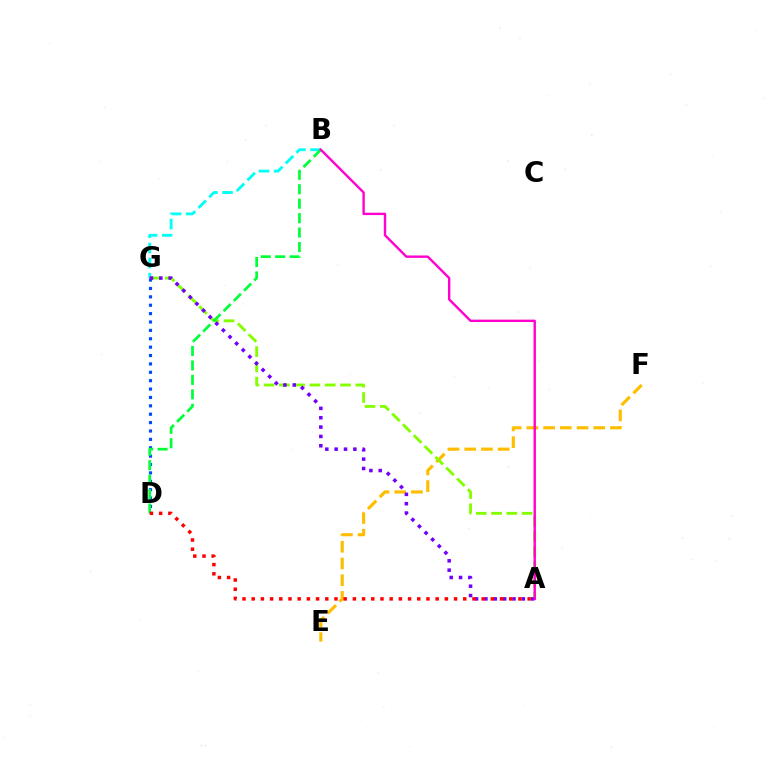{('E', 'F'): [{'color': '#ffbd00', 'line_style': 'dashed', 'thickness': 2.27}], ('B', 'G'): [{'color': '#00fff6', 'line_style': 'dashed', 'thickness': 2.05}], ('A', 'G'): [{'color': '#84ff00', 'line_style': 'dashed', 'thickness': 2.08}, {'color': '#7200ff', 'line_style': 'dotted', 'thickness': 2.54}], ('D', 'G'): [{'color': '#004bff', 'line_style': 'dotted', 'thickness': 2.28}], ('B', 'D'): [{'color': '#00ff39', 'line_style': 'dashed', 'thickness': 1.96}], ('A', 'B'): [{'color': '#ff00cf', 'line_style': 'solid', 'thickness': 1.72}], ('A', 'D'): [{'color': '#ff0000', 'line_style': 'dotted', 'thickness': 2.5}]}